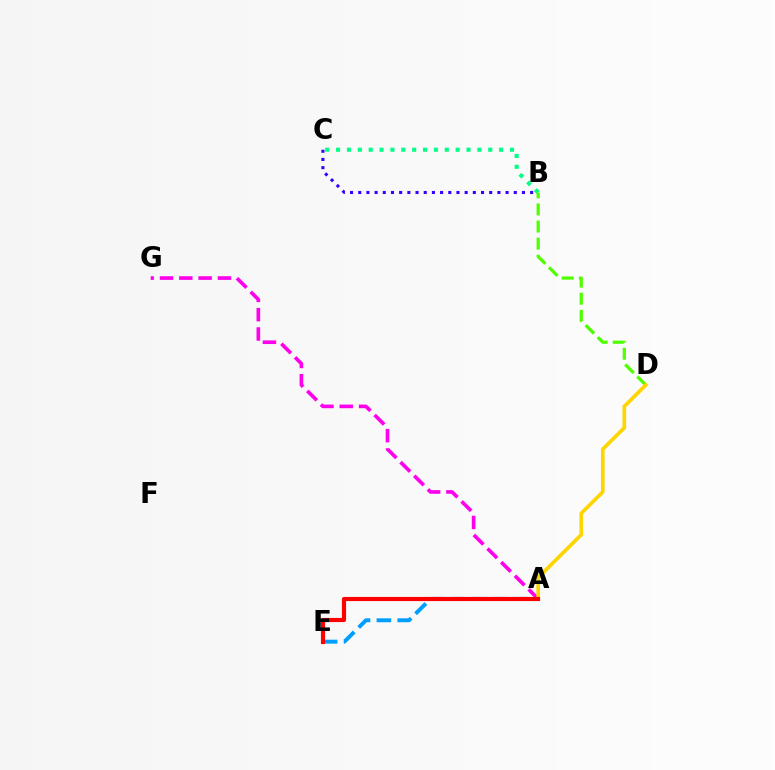{('B', 'C'): [{'color': '#00ff86', 'line_style': 'dotted', 'thickness': 2.95}, {'color': '#3700ff', 'line_style': 'dotted', 'thickness': 2.22}], ('A', 'G'): [{'color': '#ff00ed', 'line_style': 'dashed', 'thickness': 2.62}], ('B', 'D'): [{'color': '#4fff00', 'line_style': 'dashed', 'thickness': 2.32}], ('A', 'D'): [{'color': '#ffd500', 'line_style': 'solid', 'thickness': 2.63}], ('A', 'E'): [{'color': '#009eff', 'line_style': 'dashed', 'thickness': 2.83}, {'color': '#ff0000', 'line_style': 'solid', 'thickness': 2.98}]}